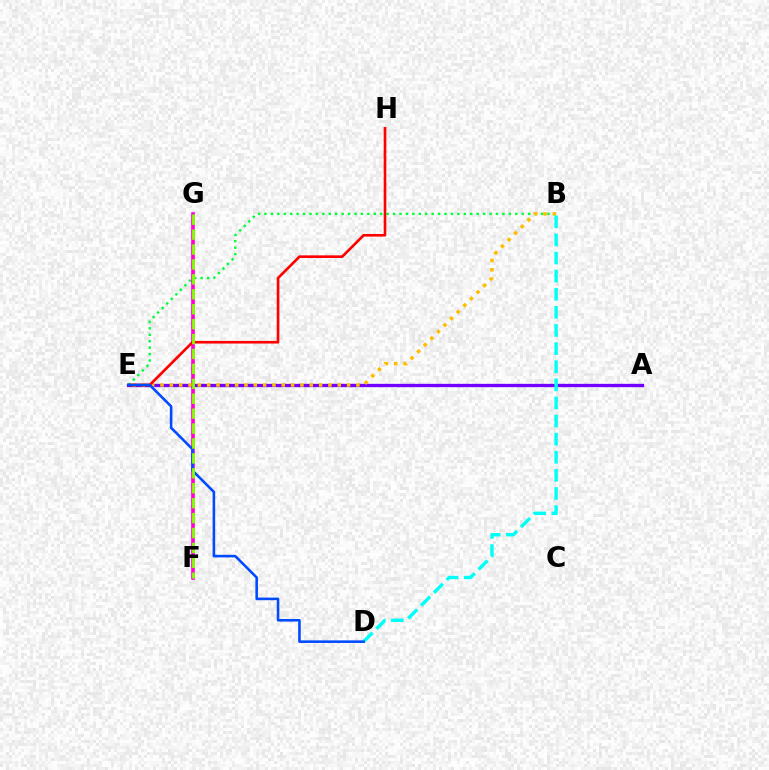{('B', 'E'): [{'color': '#00ff39', 'line_style': 'dotted', 'thickness': 1.75}, {'color': '#ffbd00', 'line_style': 'dotted', 'thickness': 2.53}], ('F', 'G'): [{'color': '#ff00cf', 'line_style': 'solid', 'thickness': 2.6}, {'color': '#84ff00', 'line_style': 'dashed', 'thickness': 2.03}], ('A', 'E'): [{'color': '#7200ff', 'line_style': 'solid', 'thickness': 2.39}], ('B', 'D'): [{'color': '#00fff6', 'line_style': 'dashed', 'thickness': 2.46}], ('E', 'H'): [{'color': '#ff0000', 'line_style': 'solid', 'thickness': 1.9}], ('D', 'E'): [{'color': '#004bff', 'line_style': 'solid', 'thickness': 1.86}]}